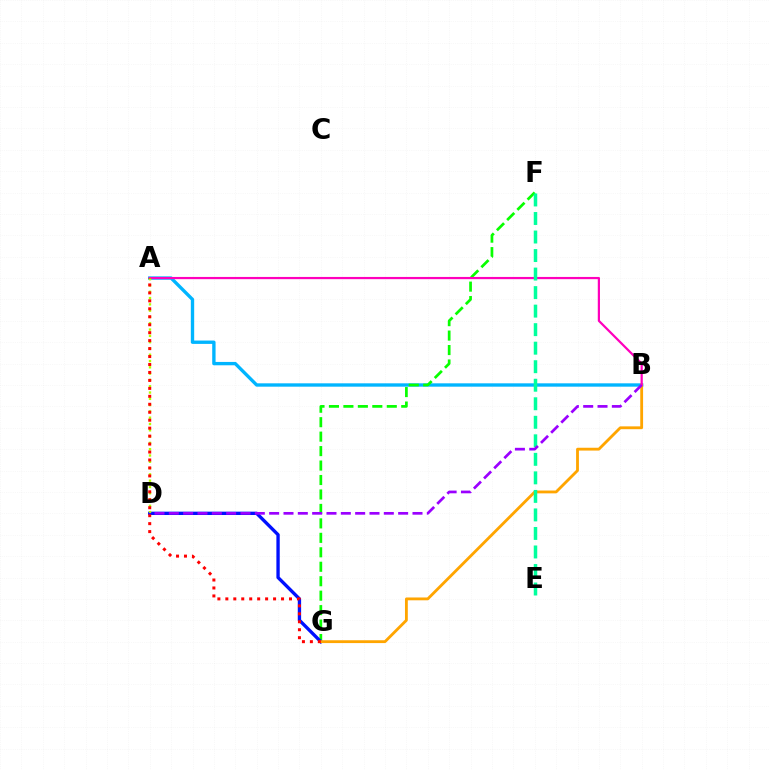{('A', 'B'): [{'color': '#00b5ff', 'line_style': 'solid', 'thickness': 2.41}, {'color': '#ff00bd', 'line_style': 'solid', 'thickness': 1.6}], ('F', 'G'): [{'color': '#08ff00', 'line_style': 'dashed', 'thickness': 1.96}], ('D', 'G'): [{'color': '#0010ff', 'line_style': 'solid', 'thickness': 2.4}], ('B', 'G'): [{'color': '#ffa500', 'line_style': 'solid', 'thickness': 2.03}], ('E', 'F'): [{'color': '#00ff9d', 'line_style': 'dashed', 'thickness': 2.52}], ('A', 'D'): [{'color': '#b3ff00', 'line_style': 'dotted', 'thickness': 1.71}], ('A', 'G'): [{'color': '#ff0000', 'line_style': 'dotted', 'thickness': 2.16}], ('B', 'D'): [{'color': '#9b00ff', 'line_style': 'dashed', 'thickness': 1.95}]}